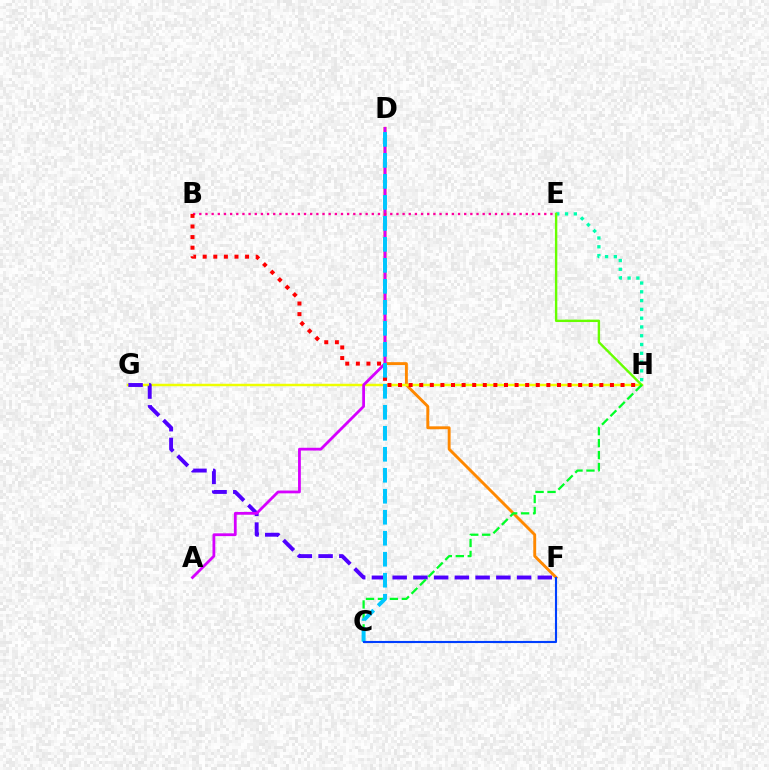{('D', 'F'): [{'color': '#ff8800', 'line_style': 'solid', 'thickness': 2.09}], ('E', 'H'): [{'color': '#00ffaf', 'line_style': 'dotted', 'thickness': 2.39}, {'color': '#66ff00', 'line_style': 'solid', 'thickness': 1.72}], ('G', 'H'): [{'color': '#eeff00', 'line_style': 'solid', 'thickness': 1.78}], ('F', 'G'): [{'color': '#4f00ff', 'line_style': 'dashed', 'thickness': 2.82}], ('A', 'D'): [{'color': '#d600ff', 'line_style': 'solid', 'thickness': 2.01}], ('B', 'E'): [{'color': '#ff00a0', 'line_style': 'dotted', 'thickness': 1.67}], ('C', 'H'): [{'color': '#00ff27', 'line_style': 'dashed', 'thickness': 1.62}], ('B', 'H'): [{'color': '#ff0000', 'line_style': 'dotted', 'thickness': 2.88}], ('C', 'D'): [{'color': '#00c7ff', 'line_style': 'dashed', 'thickness': 2.85}], ('C', 'F'): [{'color': '#003fff', 'line_style': 'solid', 'thickness': 1.52}]}